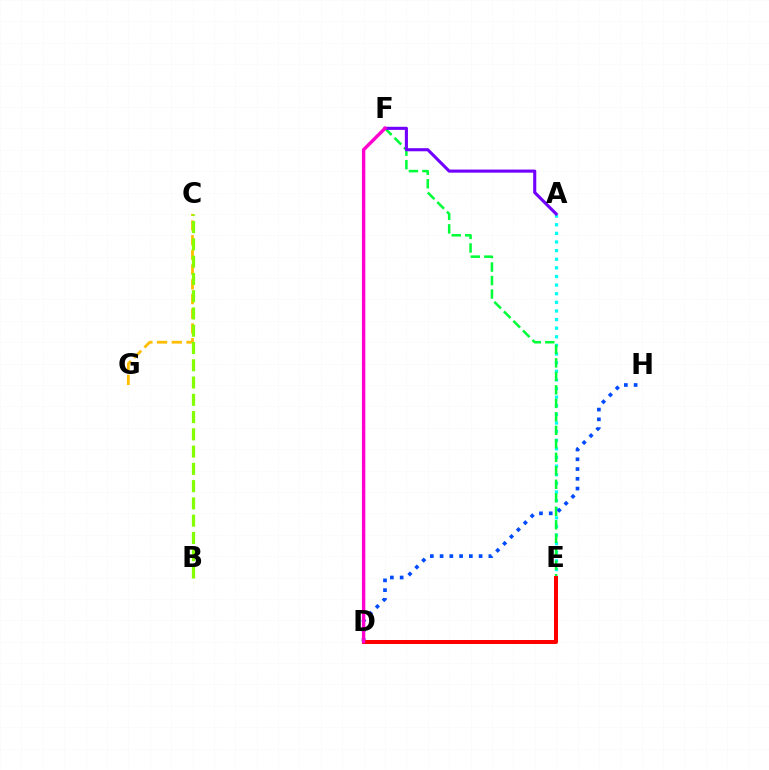{('C', 'G'): [{'color': '#ffbd00', 'line_style': 'dashed', 'thickness': 2.0}], ('A', 'E'): [{'color': '#00fff6', 'line_style': 'dotted', 'thickness': 2.34}], ('E', 'F'): [{'color': '#00ff39', 'line_style': 'dashed', 'thickness': 1.83}], ('B', 'C'): [{'color': '#84ff00', 'line_style': 'dashed', 'thickness': 2.35}], ('A', 'F'): [{'color': '#7200ff', 'line_style': 'solid', 'thickness': 2.23}], ('D', 'H'): [{'color': '#004bff', 'line_style': 'dotted', 'thickness': 2.65}], ('D', 'E'): [{'color': '#ff0000', 'line_style': 'solid', 'thickness': 2.89}], ('D', 'F'): [{'color': '#ff00cf', 'line_style': 'solid', 'thickness': 2.44}]}